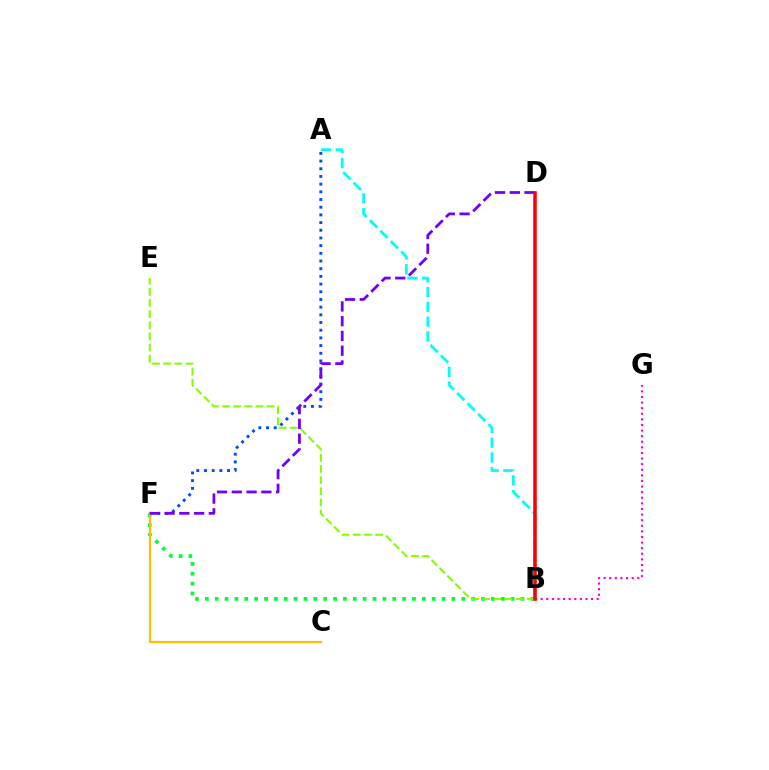{('A', 'F'): [{'color': '#004bff', 'line_style': 'dotted', 'thickness': 2.09}], ('B', 'F'): [{'color': '#00ff39', 'line_style': 'dotted', 'thickness': 2.68}], ('A', 'B'): [{'color': '#00fff6', 'line_style': 'dashed', 'thickness': 2.01}], ('C', 'F'): [{'color': '#ffbd00', 'line_style': 'solid', 'thickness': 1.55}], ('B', 'E'): [{'color': '#84ff00', 'line_style': 'dashed', 'thickness': 1.51}], ('D', 'F'): [{'color': '#7200ff', 'line_style': 'dashed', 'thickness': 2.01}], ('B', 'G'): [{'color': '#ff00cf', 'line_style': 'dotted', 'thickness': 1.52}], ('B', 'D'): [{'color': '#ff0000', 'line_style': 'solid', 'thickness': 2.56}]}